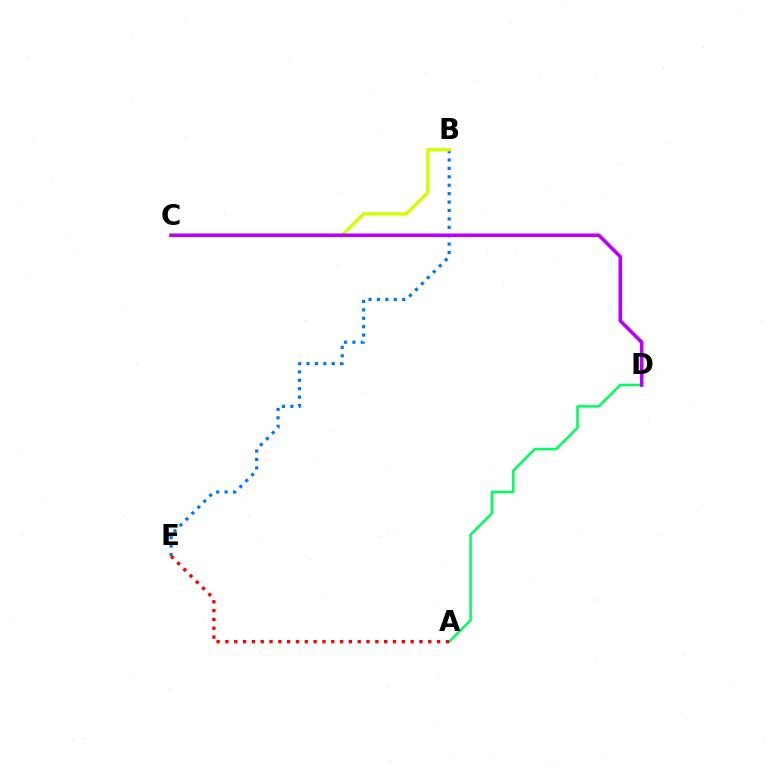{('B', 'E'): [{'color': '#0074ff', 'line_style': 'dotted', 'thickness': 2.29}], ('A', 'D'): [{'color': '#00ff5c', 'line_style': 'solid', 'thickness': 1.84}], ('B', 'C'): [{'color': '#d1ff00', 'line_style': 'solid', 'thickness': 2.42}], ('C', 'D'): [{'color': '#b900ff', 'line_style': 'solid', 'thickness': 2.58}], ('A', 'E'): [{'color': '#ff0000', 'line_style': 'dotted', 'thickness': 2.4}]}